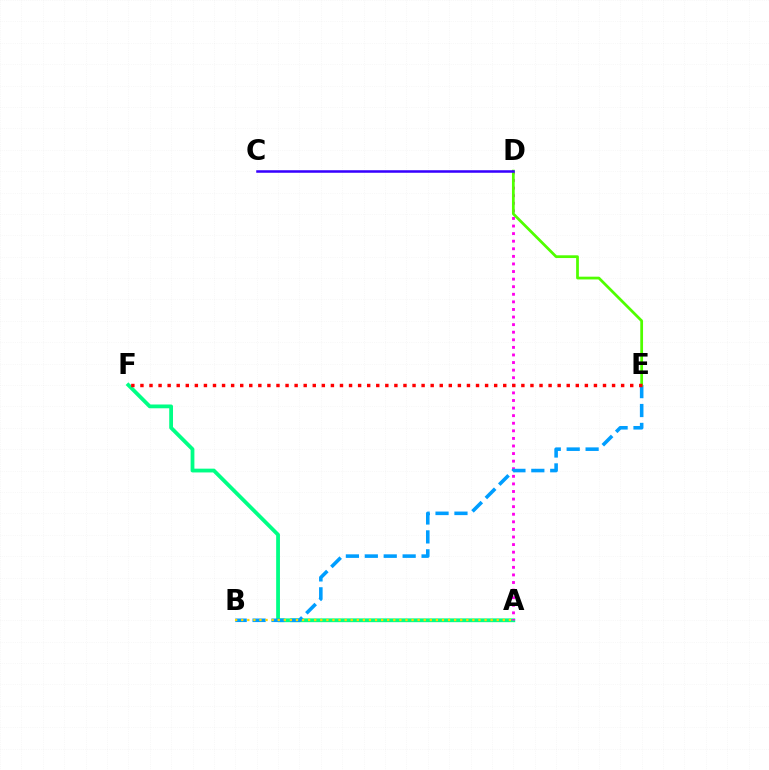{('A', 'F'): [{'color': '#00ff86', 'line_style': 'solid', 'thickness': 2.73}], ('A', 'D'): [{'color': '#ff00ed', 'line_style': 'dotted', 'thickness': 2.06}], ('B', 'E'): [{'color': '#009eff', 'line_style': 'dashed', 'thickness': 2.57}], ('D', 'E'): [{'color': '#4fff00', 'line_style': 'solid', 'thickness': 1.98}], ('C', 'D'): [{'color': '#3700ff', 'line_style': 'solid', 'thickness': 1.82}], ('A', 'B'): [{'color': '#ffd500', 'line_style': 'dotted', 'thickness': 1.65}], ('E', 'F'): [{'color': '#ff0000', 'line_style': 'dotted', 'thickness': 2.46}]}